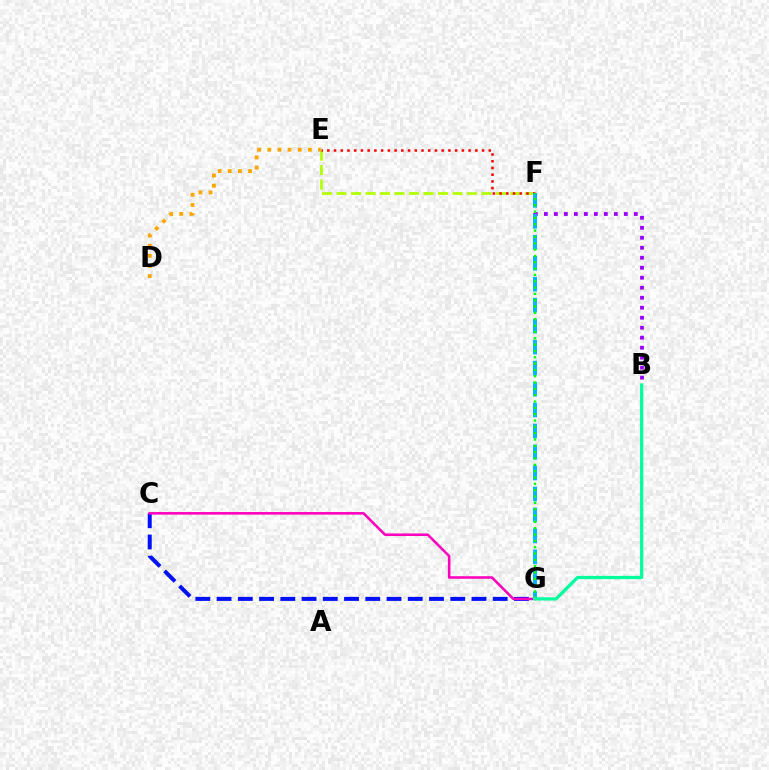{('E', 'F'): [{'color': '#b3ff00', 'line_style': 'dashed', 'thickness': 1.97}, {'color': '#ff0000', 'line_style': 'dotted', 'thickness': 1.83}], ('C', 'G'): [{'color': '#0010ff', 'line_style': 'dashed', 'thickness': 2.89}, {'color': '#ff00bd', 'line_style': 'solid', 'thickness': 1.85}], ('D', 'E'): [{'color': '#ffa500', 'line_style': 'dotted', 'thickness': 2.76}], ('B', 'F'): [{'color': '#9b00ff', 'line_style': 'dotted', 'thickness': 2.71}], ('F', 'G'): [{'color': '#00b5ff', 'line_style': 'dashed', 'thickness': 2.85}, {'color': '#08ff00', 'line_style': 'dotted', 'thickness': 1.72}], ('B', 'G'): [{'color': '#00ff9d', 'line_style': 'solid', 'thickness': 2.33}]}